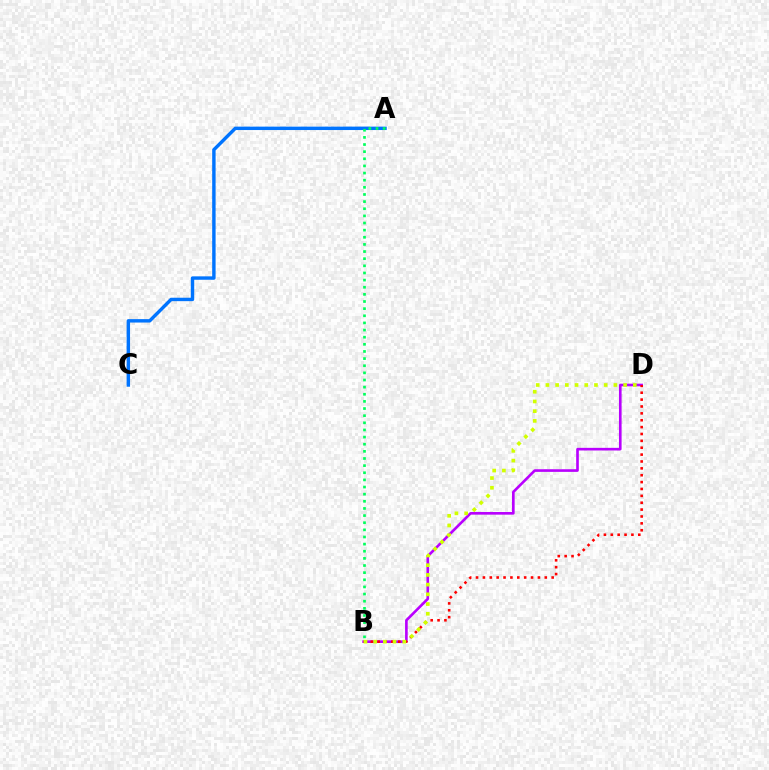{('B', 'D'): [{'color': '#b900ff', 'line_style': 'solid', 'thickness': 1.9}, {'color': '#ff0000', 'line_style': 'dotted', 'thickness': 1.87}, {'color': '#d1ff00', 'line_style': 'dotted', 'thickness': 2.64}], ('A', 'C'): [{'color': '#0074ff', 'line_style': 'solid', 'thickness': 2.46}], ('A', 'B'): [{'color': '#00ff5c', 'line_style': 'dotted', 'thickness': 1.94}]}